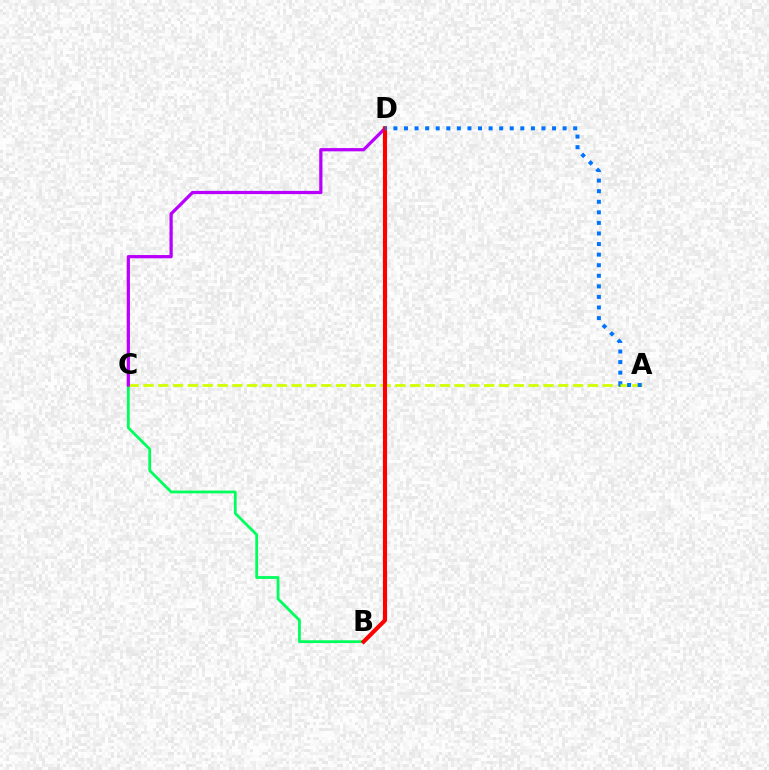{('B', 'C'): [{'color': '#00ff5c', 'line_style': 'solid', 'thickness': 2.0}], ('A', 'C'): [{'color': '#d1ff00', 'line_style': 'dashed', 'thickness': 2.01}], ('C', 'D'): [{'color': '#b900ff', 'line_style': 'solid', 'thickness': 2.33}], ('B', 'D'): [{'color': '#ff0000', 'line_style': 'solid', 'thickness': 2.96}], ('A', 'D'): [{'color': '#0074ff', 'line_style': 'dotted', 'thickness': 2.87}]}